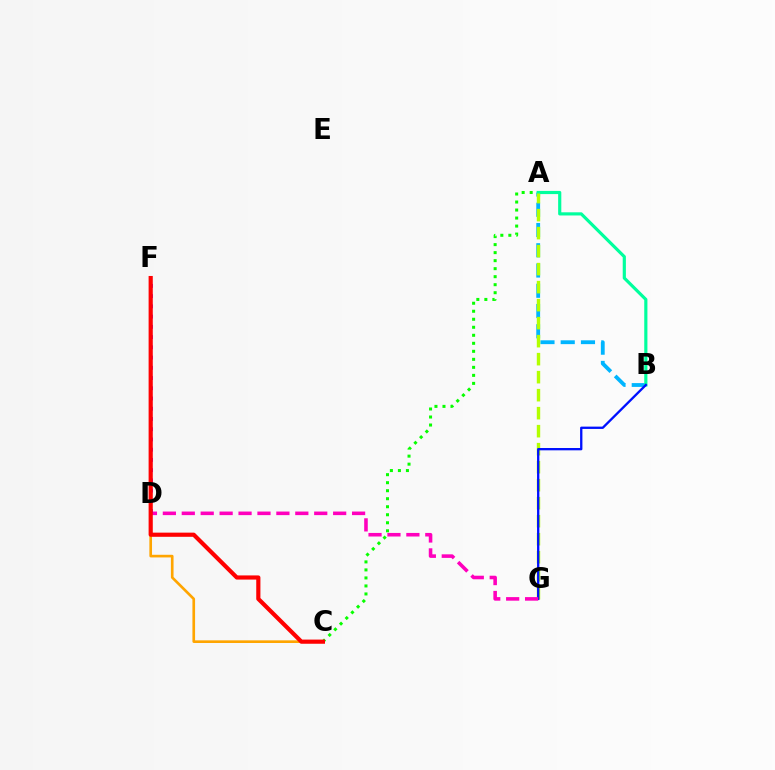{('A', 'C'): [{'color': '#08ff00', 'line_style': 'dotted', 'thickness': 2.18}], ('C', 'D'): [{'color': '#ffa500', 'line_style': 'solid', 'thickness': 1.91}], ('A', 'B'): [{'color': '#00b5ff', 'line_style': 'dashed', 'thickness': 2.75}, {'color': '#00ff9d', 'line_style': 'solid', 'thickness': 2.28}], ('A', 'G'): [{'color': '#b3ff00', 'line_style': 'dashed', 'thickness': 2.45}], ('B', 'G'): [{'color': '#0010ff', 'line_style': 'solid', 'thickness': 1.67}], ('D', 'G'): [{'color': '#ff00bd', 'line_style': 'dashed', 'thickness': 2.57}], ('D', 'F'): [{'color': '#9b00ff', 'line_style': 'dotted', 'thickness': 2.78}], ('C', 'F'): [{'color': '#ff0000', 'line_style': 'solid', 'thickness': 3.0}]}